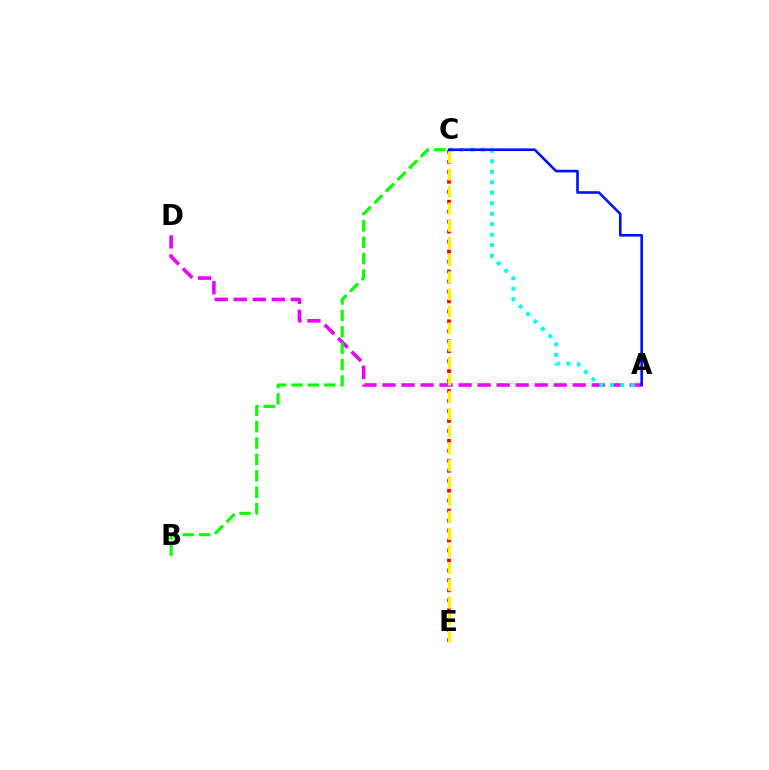{('A', 'D'): [{'color': '#ee00ff', 'line_style': 'dashed', 'thickness': 2.58}], ('B', 'C'): [{'color': '#08ff00', 'line_style': 'dashed', 'thickness': 2.23}], ('C', 'E'): [{'color': '#ff0000', 'line_style': 'dotted', 'thickness': 2.71}, {'color': '#fcf500', 'line_style': 'dashed', 'thickness': 2.32}], ('A', 'C'): [{'color': '#00fff6', 'line_style': 'dotted', 'thickness': 2.85}, {'color': '#0010ff', 'line_style': 'solid', 'thickness': 1.88}]}